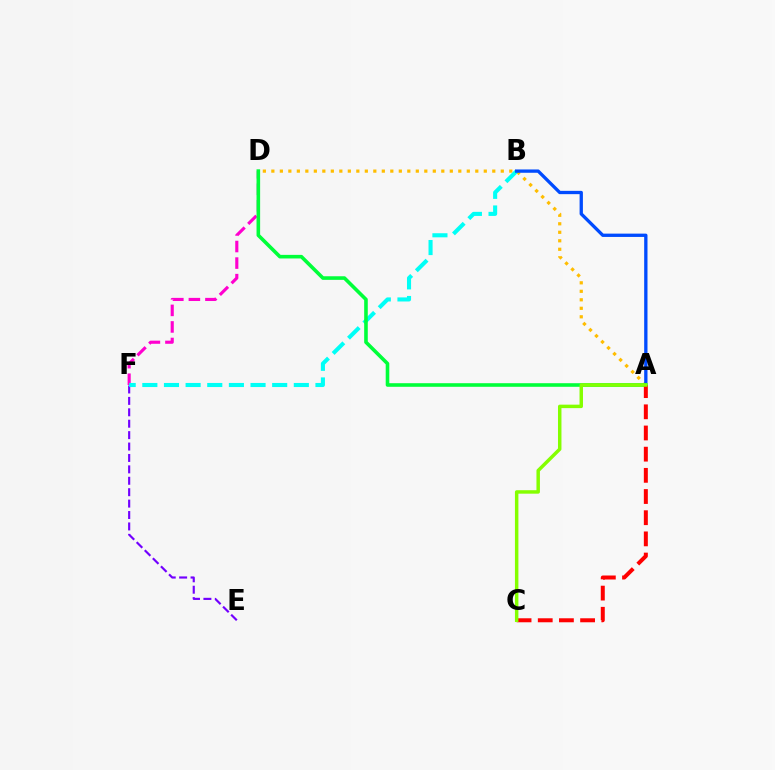{('D', 'F'): [{'color': '#ff00cf', 'line_style': 'dashed', 'thickness': 2.25}], ('E', 'F'): [{'color': '#7200ff', 'line_style': 'dashed', 'thickness': 1.55}], ('A', 'D'): [{'color': '#ffbd00', 'line_style': 'dotted', 'thickness': 2.31}, {'color': '#00ff39', 'line_style': 'solid', 'thickness': 2.59}], ('B', 'F'): [{'color': '#00fff6', 'line_style': 'dashed', 'thickness': 2.94}], ('A', 'B'): [{'color': '#004bff', 'line_style': 'solid', 'thickness': 2.38}], ('A', 'C'): [{'color': '#ff0000', 'line_style': 'dashed', 'thickness': 2.88}, {'color': '#84ff00', 'line_style': 'solid', 'thickness': 2.49}]}